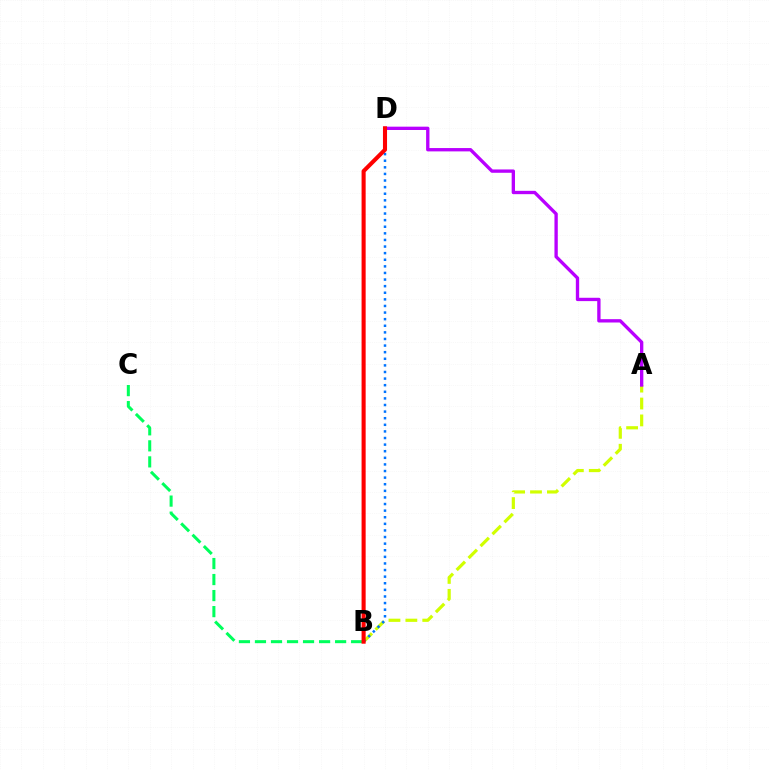{('A', 'B'): [{'color': '#d1ff00', 'line_style': 'dashed', 'thickness': 2.3}], ('B', 'D'): [{'color': '#0074ff', 'line_style': 'dotted', 'thickness': 1.79}, {'color': '#ff0000', 'line_style': 'solid', 'thickness': 2.94}], ('B', 'C'): [{'color': '#00ff5c', 'line_style': 'dashed', 'thickness': 2.18}], ('A', 'D'): [{'color': '#b900ff', 'line_style': 'solid', 'thickness': 2.4}]}